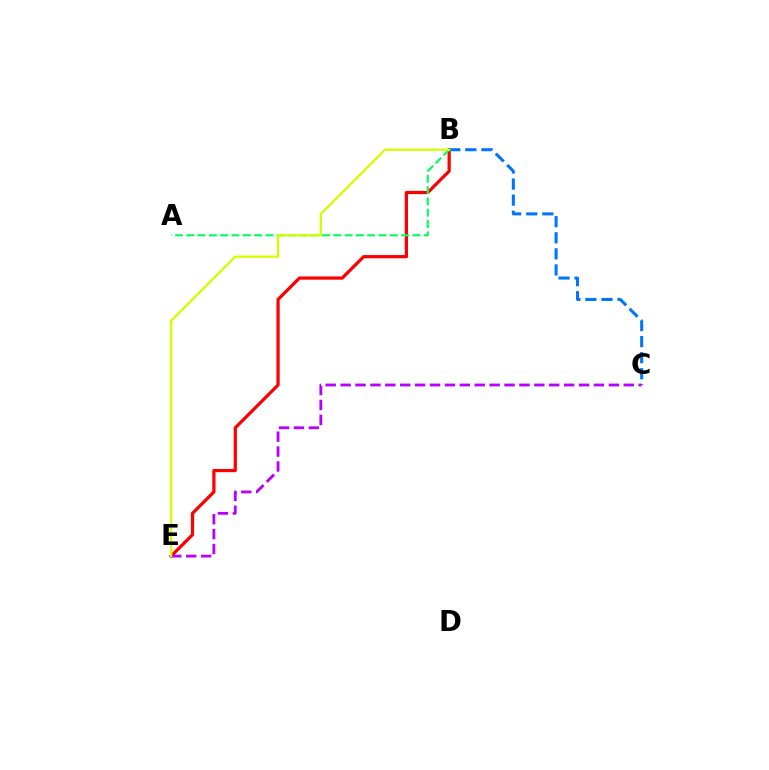{('B', 'E'): [{'color': '#ff0000', 'line_style': 'solid', 'thickness': 2.33}, {'color': '#d1ff00', 'line_style': 'solid', 'thickness': 1.66}], ('B', 'C'): [{'color': '#0074ff', 'line_style': 'dashed', 'thickness': 2.18}], ('A', 'B'): [{'color': '#00ff5c', 'line_style': 'dashed', 'thickness': 1.54}], ('C', 'E'): [{'color': '#b900ff', 'line_style': 'dashed', 'thickness': 2.02}]}